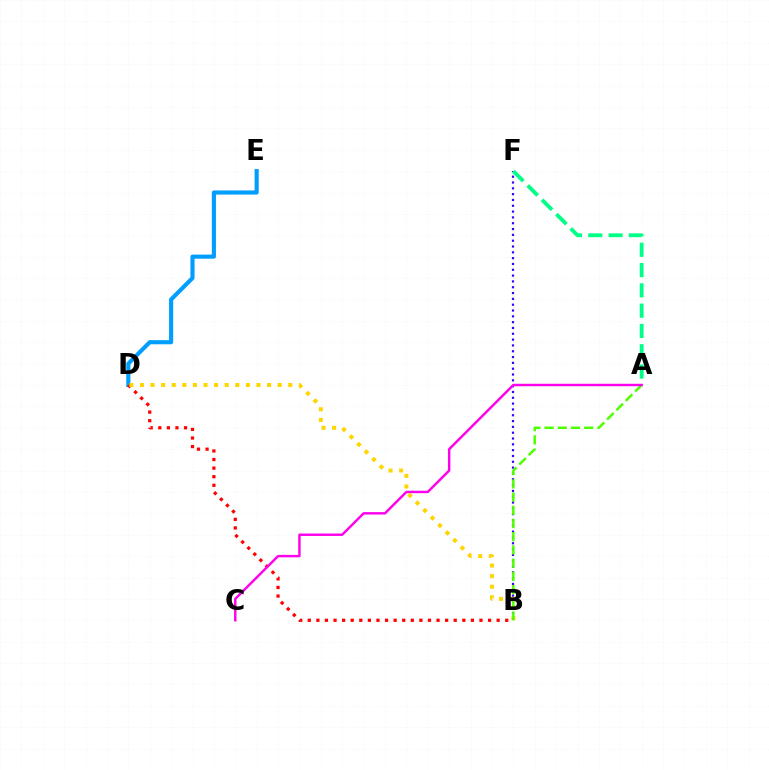{('D', 'E'): [{'color': '#009eff', 'line_style': 'solid', 'thickness': 2.97}], ('B', 'F'): [{'color': '#3700ff', 'line_style': 'dotted', 'thickness': 1.58}], ('B', 'D'): [{'color': '#ff0000', 'line_style': 'dotted', 'thickness': 2.33}, {'color': '#ffd500', 'line_style': 'dotted', 'thickness': 2.88}], ('A', 'F'): [{'color': '#00ff86', 'line_style': 'dashed', 'thickness': 2.76}], ('A', 'B'): [{'color': '#4fff00', 'line_style': 'dashed', 'thickness': 1.8}], ('A', 'C'): [{'color': '#ff00ed', 'line_style': 'solid', 'thickness': 1.76}]}